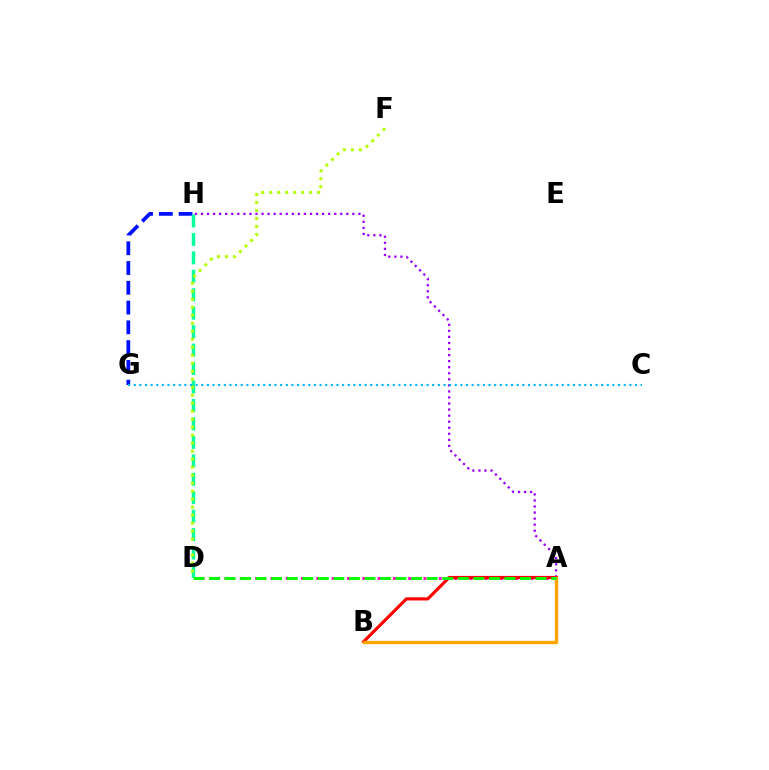{('A', 'D'): [{'color': '#ff00bd', 'line_style': 'dotted', 'thickness': 2.08}, {'color': '#08ff00', 'line_style': 'dashed', 'thickness': 2.11}], ('A', 'H'): [{'color': '#9b00ff', 'line_style': 'dotted', 'thickness': 1.65}], ('A', 'B'): [{'color': '#ff0000', 'line_style': 'solid', 'thickness': 2.27}, {'color': '#ffa500', 'line_style': 'solid', 'thickness': 2.43}], ('G', 'H'): [{'color': '#0010ff', 'line_style': 'dashed', 'thickness': 2.69}], ('D', 'H'): [{'color': '#00ff9d', 'line_style': 'dashed', 'thickness': 2.51}], ('D', 'F'): [{'color': '#b3ff00', 'line_style': 'dotted', 'thickness': 2.17}], ('C', 'G'): [{'color': '#00b5ff', 'line_style': 'dotted', 'thickness': 1.53}]}